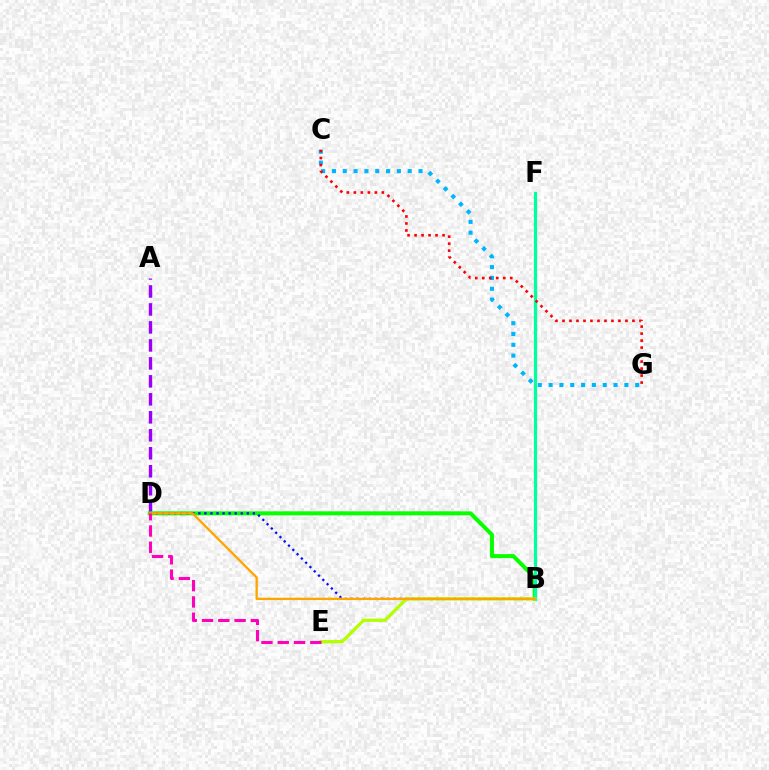{('A', 'D'): [{'color': '#9b00ff', 'line_style': 'dashed', 'thickness': 2.44}], ('B', 'D'): [{'color': '#08ff00', 'line_style': 'solid', 'thickness': 2.89}, {'color': '#0010ff', 'line_style': 'dotted', 'thickness': 1.65}, {'color': '#ffa500', 'line_style': 'solid', 'thickness': 1.68}], ('B', 'F'): [{'color': '#00ff9d', 'line_style': 'solid', 'thickness': 2.31}], ('C', 'G'): [{'color': '#00b5ff', 'line_style': 'dotted', 'thickness': 2.94}, {'color': '#ff0000', 'line_style': 'dotted', 'thickness': 1.9}], ('B', 'E'): [{'color': '#b3ff00', 'line_style': 'solid', 'thickness': 2.33}], ('D', 'E'): [{'color': '#ff00bd', 'line_style': 'dashed', 'thickness': 2.21}]}